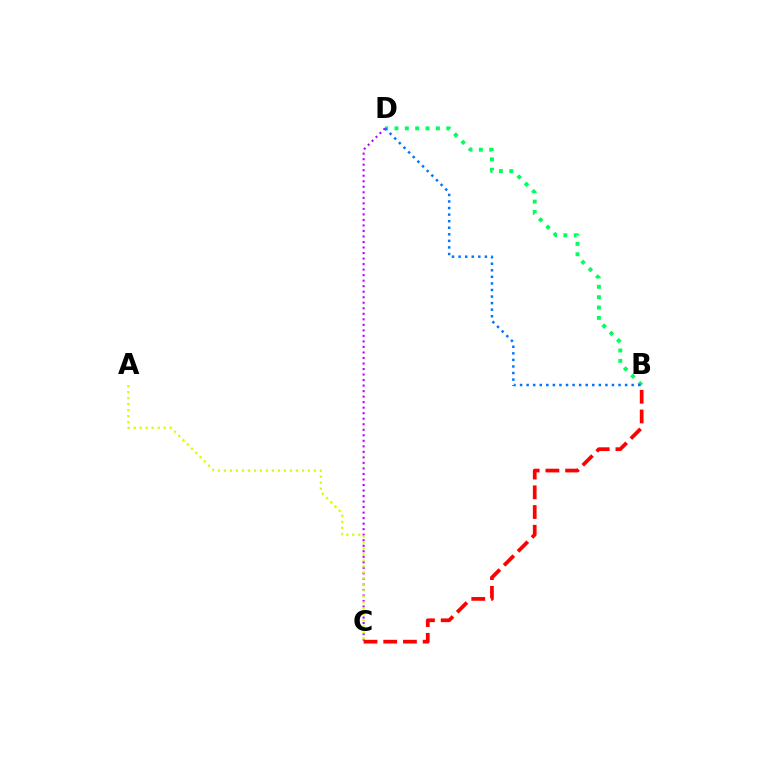{('B', 'D'): [{'color': '#00ff5c', 'line_style': 'dotted', 'thickness': 2.81}, {'color': '#0074ff', 'line_style': 'dotted', 'thickness': 1.78}], ('C', 'D'): [{'color': '#b900ff', 'line_style': 'dotted', 'thickness': 1.5}], ('B', 'C'): [{'color': '#ff0000', 'line_style': 'dashed', 'thickness': 2.68}], ('A', 'C'): [{'color': '#d1ff00', 'line_style': 'dotted', 'thickness': 1.63}]}